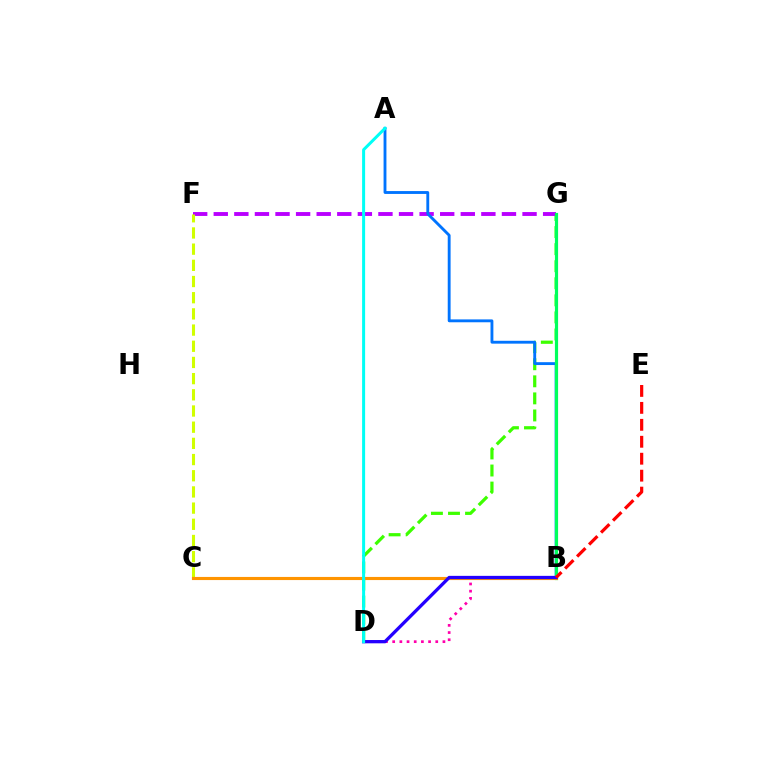{('D', 'G'): [{'color': '#3dff00', 'line_style': 'dashed', 'thickness': 2.32}], ('F', 'G'): [{'color': '#b900ff', 'line_style': 'dashed', 'thickness': 2.8}], ('C', 'F'): [{'color': '#d1ff00', 'line_style': 'dashed', 'thickness': 2.2}], ('A', 'B'): [{'color': '#0074ff', 'line_style': 'solid', 'thickness': 2.06}], ('B', 'D'): [{'color': '#ff00ac', 'line_style': 'dotted', 'thickness': 1.95}, {'color': '#2500ff', 'line_style': 'solid', 'thickness': 2.36}], ('B', 'G'): [{'color': '#00ff5c', 'line_style': 'solid', 'thickness': 2.29}], ('B', 'C'): [{'color': '#ff9400', 'line_style': 'solid', 'thickness': 2.25}], ('A', 'D'): [{'color': '#00fff6', 'line_style': 'solid', 'thickness': 2.17}], ('B', 'E'): [{'color': '#ff0000', 'line_style': 'dashed', 'thickness': 2.3}]}